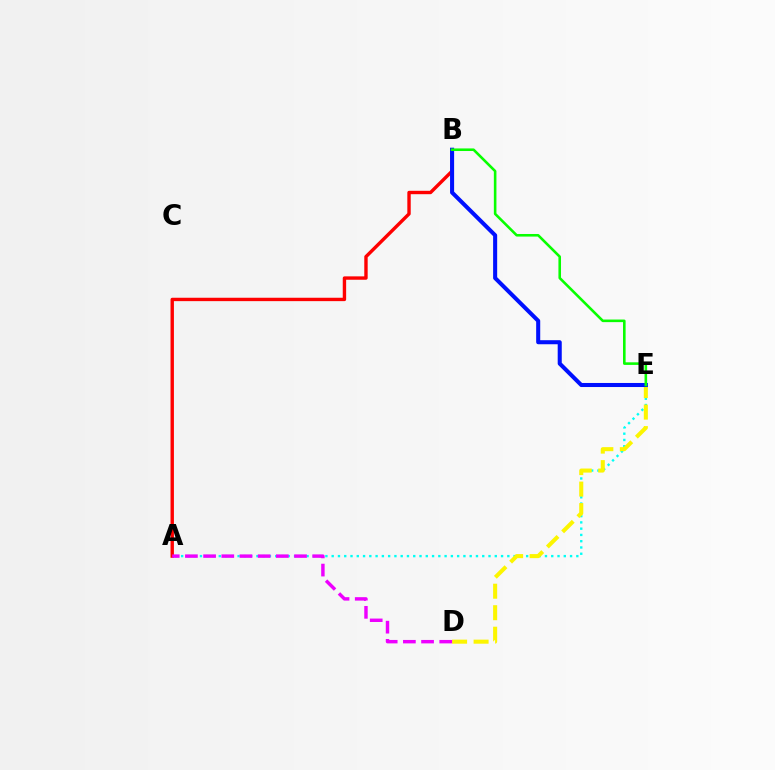{('A', 'E'): [{'color': '#00fff6', 'line_style': 'dotted', 'thickness': 1.7}], ('D', 'E'): [{'color': '#fcf500', 'line_style': 'dashed', 'thickness': 2.92}], ('A', 'B'): [{'color': '#ff0000', 'line_style': 'solid', 'thickness': 2.44}], ('A', 'D'): [{'color': '#ee00ff', 'line_style': 'dashed', 'thickness': 2.47}], ('B', 'E'): [{'color': '#0010ff', 'line_style': 'solid', 'thickness': 2.92}, {'color': '#08ff00', 'line_style': 'solid', 'thickness': 1.86}]}